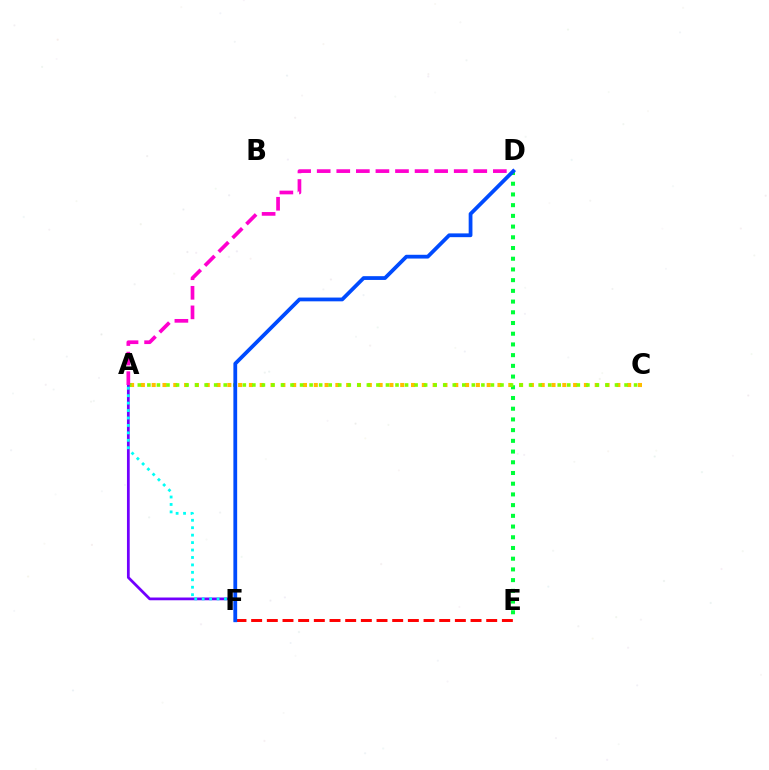{('D', 'E'): [{'color': '#00ff39', 'line_style': 'dotted', 'thickness': 2.91}], ('E', 'F'): [{'color': '#ff0000', 'line_style': 'dashed', 'thickness': 2.13}], ('A', 'C'): [{'color': '#ffbd00', 'line_style': 'dotted', 'thickness': 2.94}, {'color': '#84ff00', 'line_style': 'dotted', 'thickness': 2.59}], ('A', 'F'): [{'color': '#7200ff', 'line_style': 'solid', 'thickness': 1.98}, {'color': '#00fff6', 'line_style': 'dotted', 'thickness': 2.02}], ('A', 'D'): [{'color': '#ff00cf', 'line_style': 'dashed', 'thickness': 2.66}], ('D', 'F'): [{'color': '#004bff', 'line_style': 'solid', 'thickness': 2.72}]}